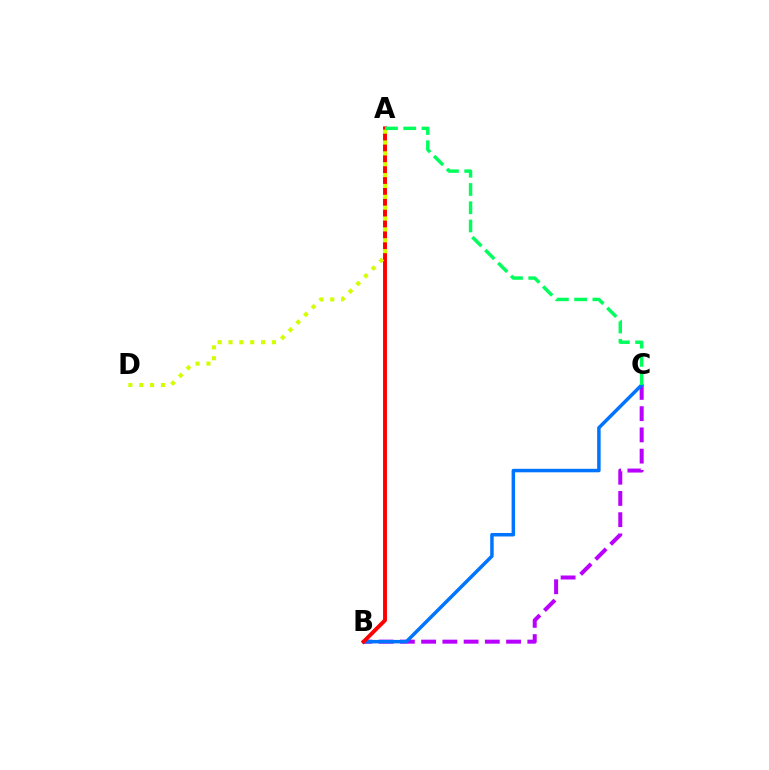{('B', 'C'): [{'color': '#b900ff', 'line_style': 'dashed', 'thickness': 2.88}, {'color': '#0074ff', 'line_style': 'solid', 'thickness': 2.51}], ('A', 'B'): [{'color': '#ff0000', 'line_style': 'solid', 'thickness': 2.81}], ('A', 'D'): [{'color': '#d1ff00', 'line_style': 'dotted', 'thickness': 2.95}], ('A', 'C'): [{'color': '#00ff5c', 'line_style': 'dashed', 'thickness': 2.48}]}